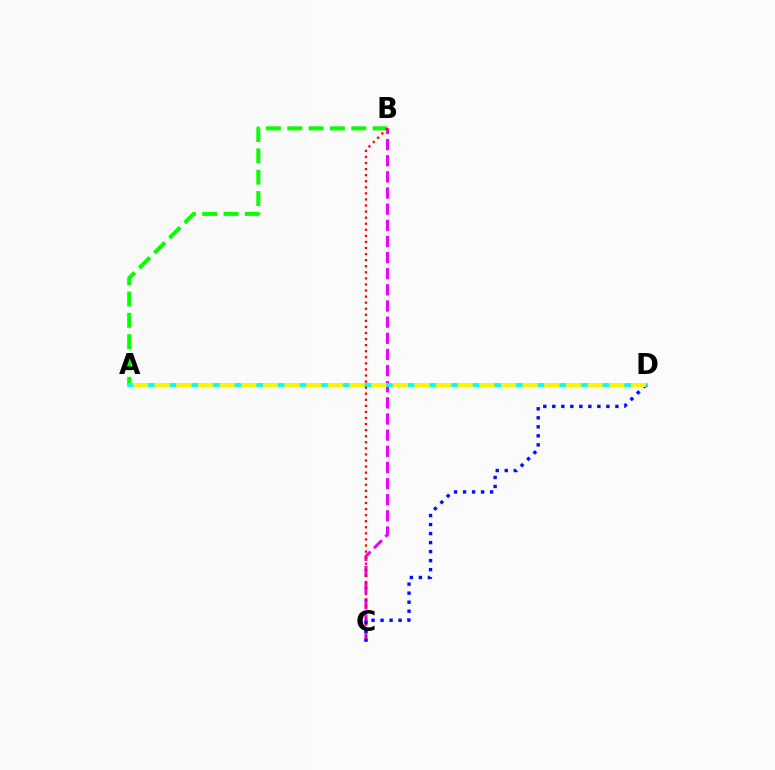{('B', 'C'): [{'color': '#ee00ff', 'line_style': 'dashed', 'thickness': 2.19}, {'color': '#ff0000', 'line_style': 'dotted', 'thickness': 1.65}], ('A', 'B'): [{'color': '#08ff00', 'line_style': 'dashed', 'thickness': 2.9}], ('A', 'D'): [{'color': '#00fff6', 'line_style': 'solid', 'thickness': 2.78}, {'color': '#fcf500', 'line_style': 'dashed', 'thickness': 2.94}], ('C', 'D'): [{'color': '#0010ff', 'line_style': 'dotted', 'thickness': 2.45}]}